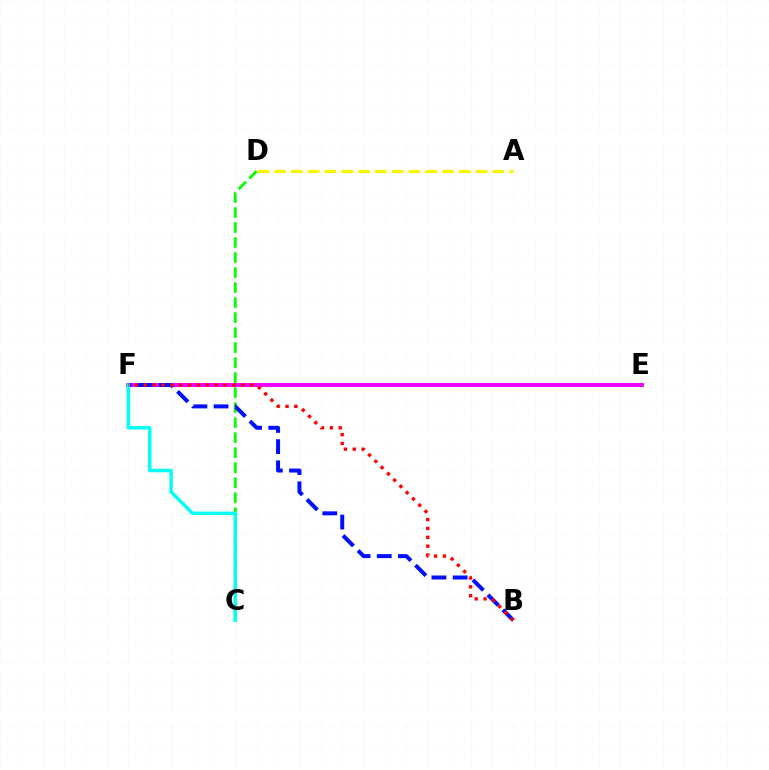{('E', 'F'): [{'color': '#ee00ff', 'line_style': 'solid', 'thickness': 2.81}], ('C', 'D'): [{'color': '#08ff00', 'line_style': 'dashed', 'thickness': 2.04}], ('B', 'F'): [{'color': '#0010ff', 'line_style': 'dashed', 'thickness': 2.88}, {'color': '#ff0000', 'line_style': 'dotted', 'thickness': 2.41}], ('A', 'D'): [{'color': '#fcf500', 'line_style': 'dashed', 'thickness': 2.28}], ('C', 'F'): [{'color': '#00fff6', 'line_style': 'solid', 'thickness': 2.5}]}